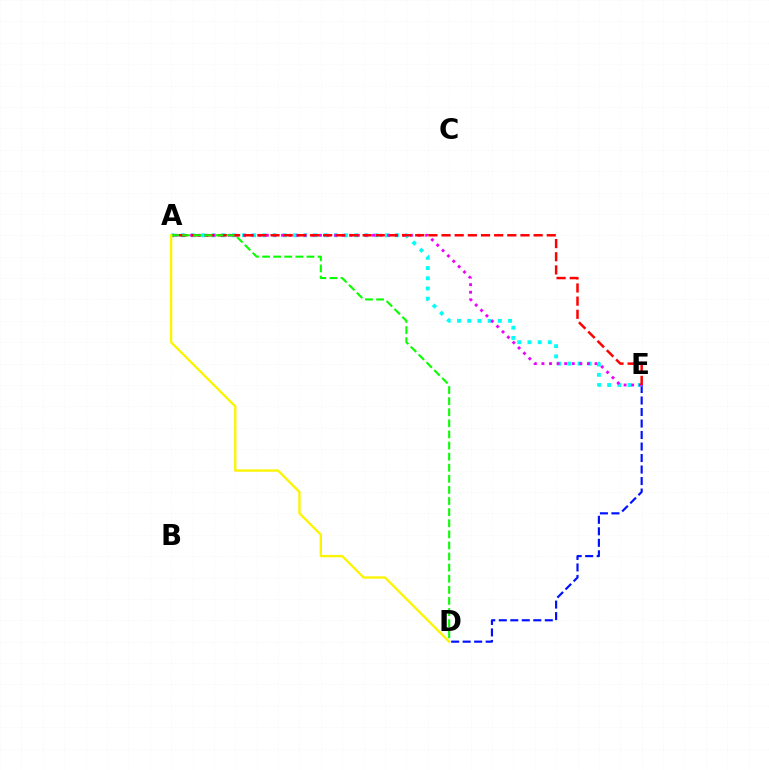{('D', 'E'): [{'color': '#0010ff', 'line_style': 'dashed', 'thickness': 1.56}], ('A', 'E'): [{'color': '#00fff6', 'line_style': 'dotted', 'thickness': 2.77}, {'color': '#ee00ff', 'line_style': 'dotted', 'thickness': 2.06}, {'color': '#ff0000', 'line_style': 'dashed', 'thickness': 1.79}], ('A', 'D'): [{'color': '#08ff00', 'line_style': 'dashed', 'thickness': 1.51}, {'color': '#fcf500', 'line_style': 'solid', 'thickness': 1.68}]}